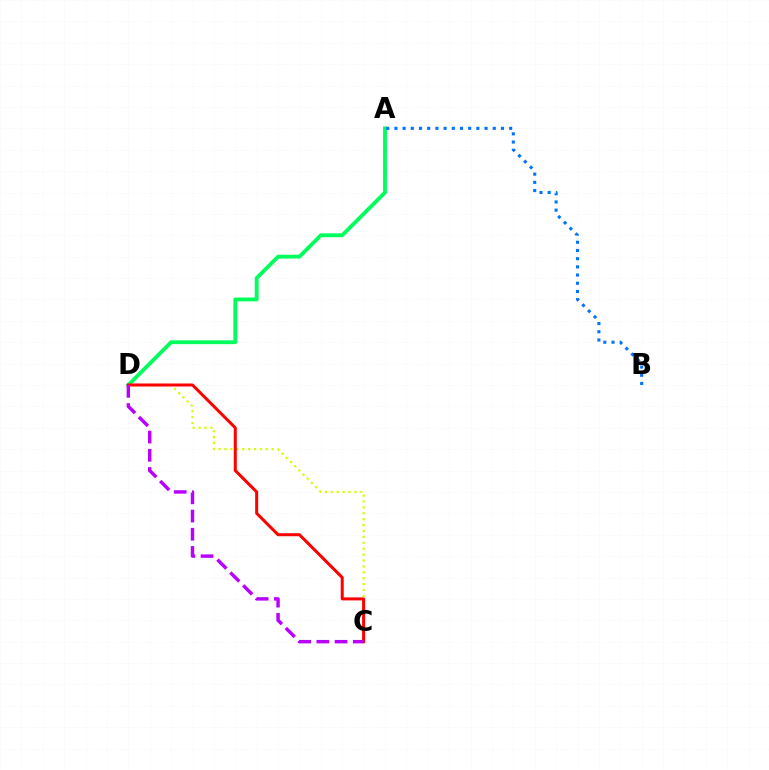{('A', 'D'): [{'color': '#00ff5c', 'line_style': 'solid', 'thickness': 2.76}], ('C', 'D'): [{'color': '#d1ff00', 'line_style': 'dotted', 'thickness': 1.6}, {'color': '#ff0000', 'line_style': 'solid', 'thickness': 2.17}, {'color': '#b900ff', 'line_style': 'dashed', 'thickness': 2.47}], ('A', 'B'): [{'color': '#0074ff', 'line_style': 'dotted', 'thickness': 2.23}]}